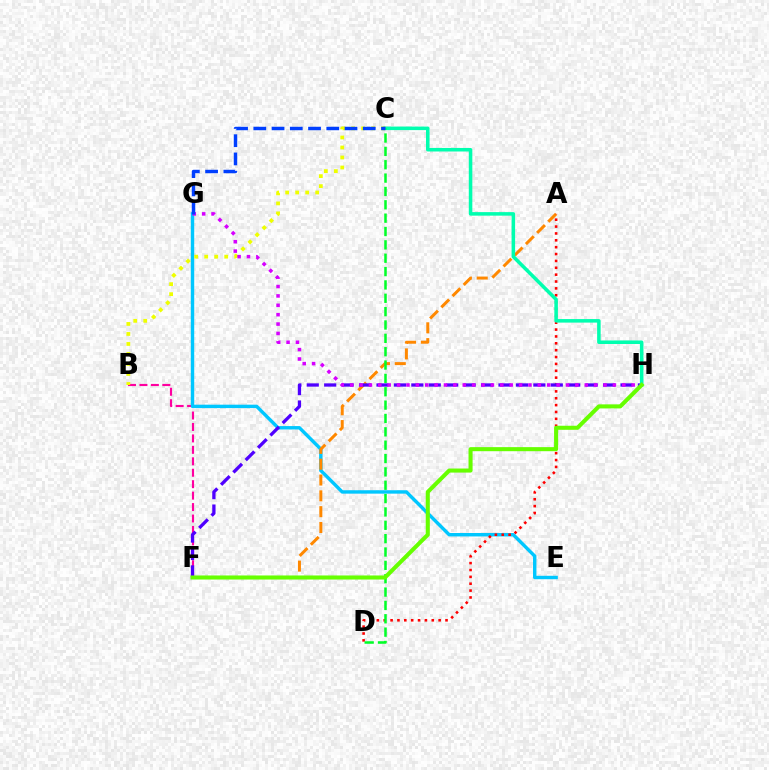{('B', 'F'): [{'color': '#ff00a0', 'line_style': 'dashed', 'thickness': 1.55}], ('E', 'G'): [{'color': '#00c7ff', 'line_style': 'solid', 'thickness': 2.46}], ('A', 'F'): [{'color': '#ff8800', 'line_style': 'dashed', 'thickness': 2.15}], ('A', 'D'): [{'color': '#ff0000', 'line_style': 'dotted', 'thickness': 1.87}], ('F', 'H'): [{'color': '#4f00ff', 'line_style': 'dashed', 'thickness': 2.37}, {'color': '#66ff00', 'line_style': 'solid', 'thickness': 2.92}], ('B', 'C'): [{'color': '#eeff00', 'line_style': 'dotted', 'thickness': 2.72}], ('C', 'H'): [{'color': '#00ffaf', 'line_style': 'solid', 'thickness': 2.55}], ('G', 'H'): [{'color': '#d600ff', 'line_style': 'dotted', 'thickness': 2.55}], ('C', 'D'): [{'color': '#00ff27', 'line_style': 'dashed', 'thickness': 1.81}], ('C', 'G'): [{'color': '#003fff', 'line_style': 'dashed', 'thickness': 2.48}]}